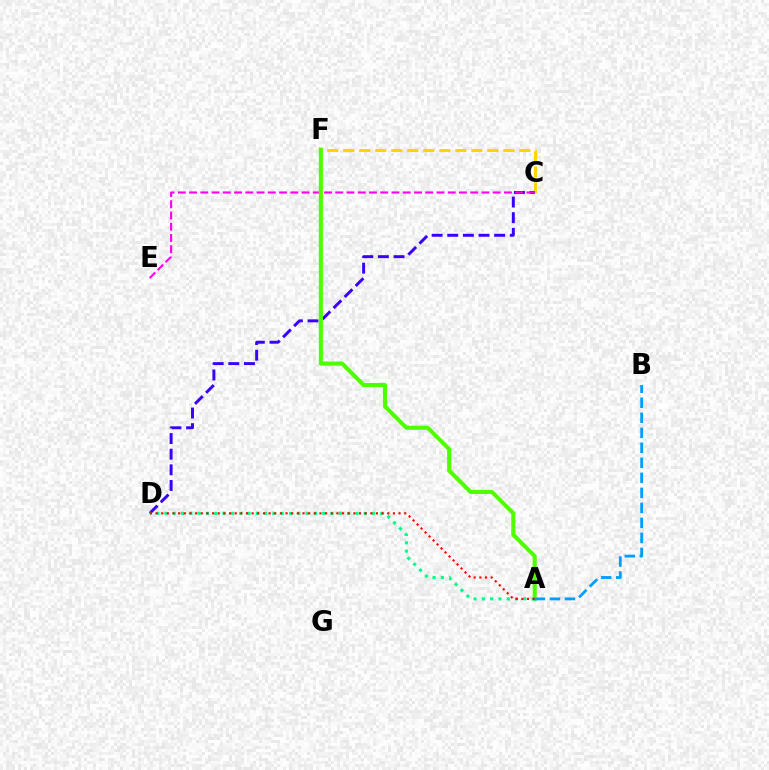{('C', 'F'): [{'color': '#ffd500', 'line_style': 'dashed', 'thickness': 2.17}], ('C', 'D'): [{'color': '#3700ff', 'line_style': 'dashed', 'thickness': 2.12}], ('C', 'E'): [{'color': '#ff00ed', 'line_style': 'dashed', 'thickness': 1.53}], ('A', 'F'): [{'color': '#4fff00', 'line_style': 'solid', 'thickness': 2.94}], ('A', 'D'): [{'color': '#00ff86', 'line_style': 'dotted', 'thickness': 2.26}, {'color': '#ff0000', 'line_style': 'dotted', 'thickness': 1.54}], ('A', 'B'): [{'color': '#009eff', 'line_style': 'dashed', 'thickness': 2.04}]}